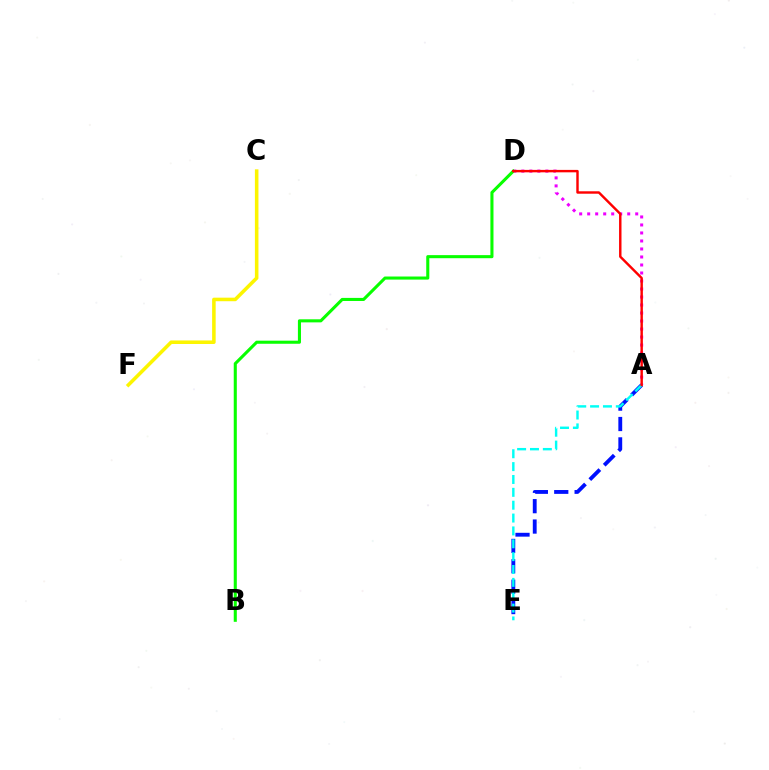{('A', 'D'): [{'color': '#ee00ff', 'line_style': 'dotted', 'thickness': 2.18}, {'color': '#ff0000', 'line_style': 'solid', 'thickness': 1.75}], ('B', 'D'): [{'color': '#08ff00', 'line_style': 'solid', 'thickness': 2.22}], ('C', 'F'): [{'color': '#fcf500', 'line_style': 'solid', 'thickness': 2.56}], ('A', 'E'): [{'color': '#0010ff', 'line_style': 'dashed', 'thickness': 2.77}, {'color': '#00fff6', 'line_style': 'dashed', 'thickness': 1.75}]}